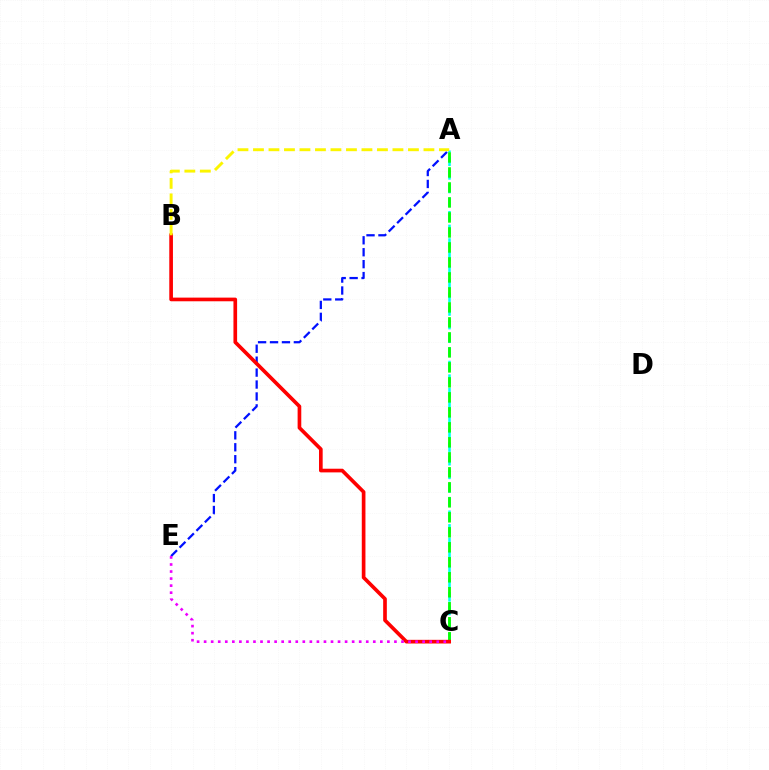{('A', 'C'): [{'color': '#00fff6', 'line_style': 'dashed', 'thickness': 1.85}, {'color': '#08ff00', 'line_style': 'dashed', 'thickness': 2.04}], ('A', 'E'): [{'color': '#0010ff', 'line_style': 'dashed', 'thickness': 1.62}], ('B', 'C'): [{'color': '#ff0000', 'line_style': 'solid', 'thickness': 2.64}], ('C', 'E'): [{'color': '#ee00ff', 'line_style': 'dotted', 'thickness': 1.91}], ('A', 'B'): [{'color': '#fcf500', 'line_style': 'dashed', 'thickness': 2.11}]}